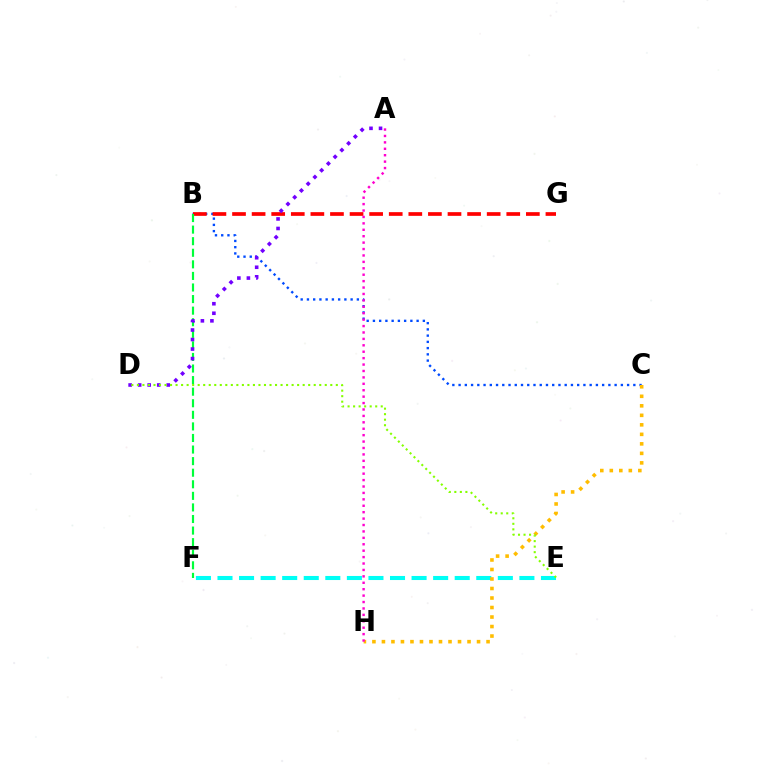{('B', 'C'): [{'color': '#004bff', 'line_style': 'dotted', 'thickness': 1.7}], ('E', 'F'): [{'color': '#00fff6', 'line_style': 'dashed', 'thickness': 2.93}], ('C', 'H'): [{'color': '#ffbd00', 'line_style': 'dotted', 'thickness': 2.58}], ('B', 'G'): [{'color': '#ff0000', 'line_style': 'dashed', 'thickness': 2.66}], ('B', 'F'): [{'color': '#00ff39', 'line_style': 'dashed', 'thickness': 1.57}], ('A', 'H'): [{'color': '#ff00cf', 'line_style': 'dotted', 'thickness': 1.74}], ('A', 'D'): [{'color': '#7200ff', 'line_style': 'dotted', 'thickness': 2.59}], ('D', 'E'): [{'color': '#84ff00', 'line_style': 'dotted', 'thickness': 1.5}]}